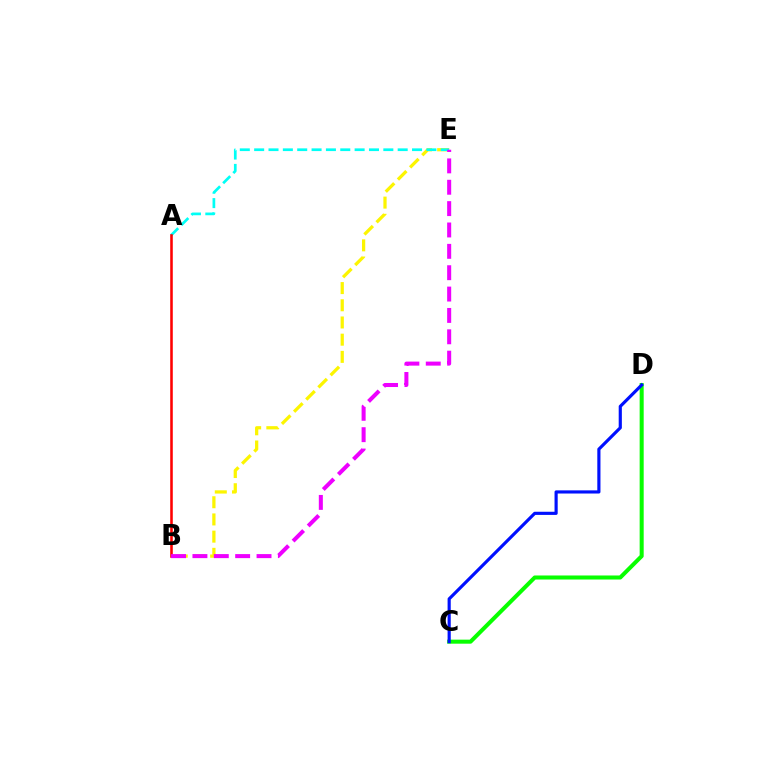{('B', 'E'): [{'color': '#fcf500', 'line_style': 'dashed', 'thickness': 2.34}, {'color': '#ee00ff', 'line_style': 'dashed', 'thickness': 2.9}], ('C', 'D'): [{'color': '#08ff00', 'line_style': 'solid', 'thickness': 2.91}, {'color': '#0010ff', 'line_style': 'solid', 'thickness': 2.27}], ('A', 'E'): [{'color': '#00fff6', 'line_style': 'dashed', 'thickness': 1.95}], ('A', 'B'): [{'color': '#ff0000', 'line_style': 'solid', 'thickness': 1.85}]}